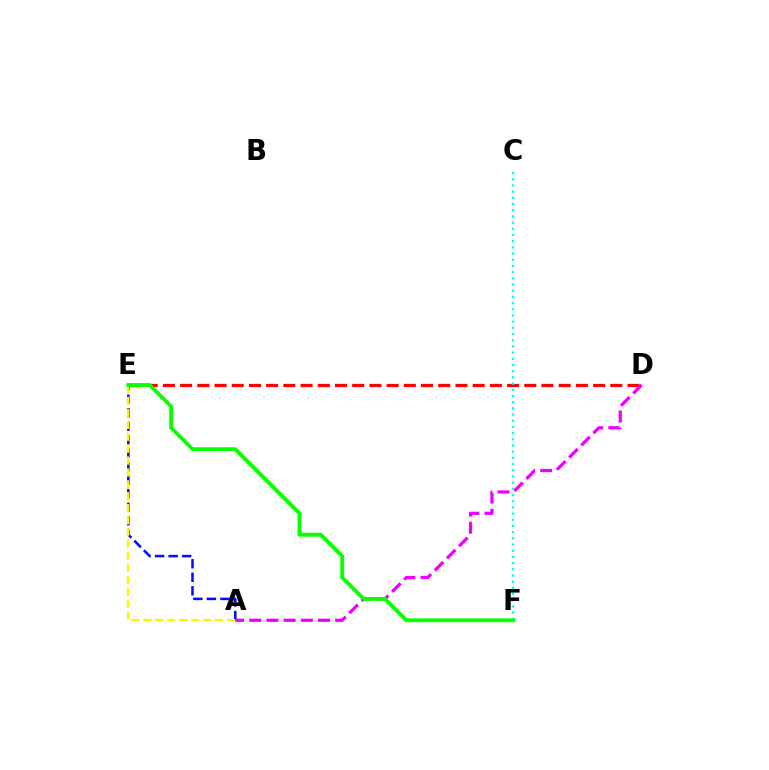{('D', 'E'): [{'color': '#ff0000', 'line_style': 'dashed', 'thickness': 2.34}], ('A', 'E'): [{'color': '#0010ff', 'line_style': 'dashed', 'thickness': 1.84}, {'color': '#fcf500', 'line_style': 'dashed', 'thickness': 1.62}], ('A', 'D'): [{'color': '#ee00ff', 'line_style': 'dashed', 'thickness': 2.33}], ('C', 'F'): [{'color': '#00fff6', 'line_style': 'dotted', 'thickness': 1.68}], ('E', 'F'): [{'color': '#08ff00', 'line_style': 'solid', 'thickness': 2.75}]}